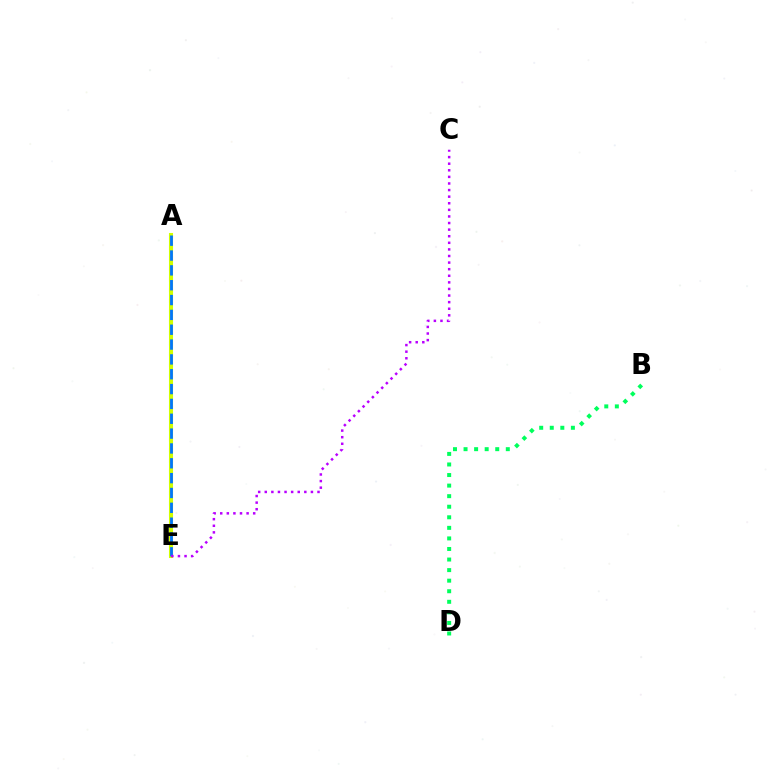{('B', 'D'): [{'color': '#00ff5c', 'line_style': 'dotted', 'thickness': 2.87}], ('A', 'E'): [{'color': '#ff0000', 'line_style': 'dotted', 'thickness': 2.9}, {'color': '#d1ff00', 'line_style': 'solid', 'thickness': 2.93}, {'color': '#0074ff', 'line_style': 'dashed', 'thickness': 2.02}], ('C', 'E'): [{'color': '#b900ff', 'line_style': 'dotted', 'thickness': 1.79}]}